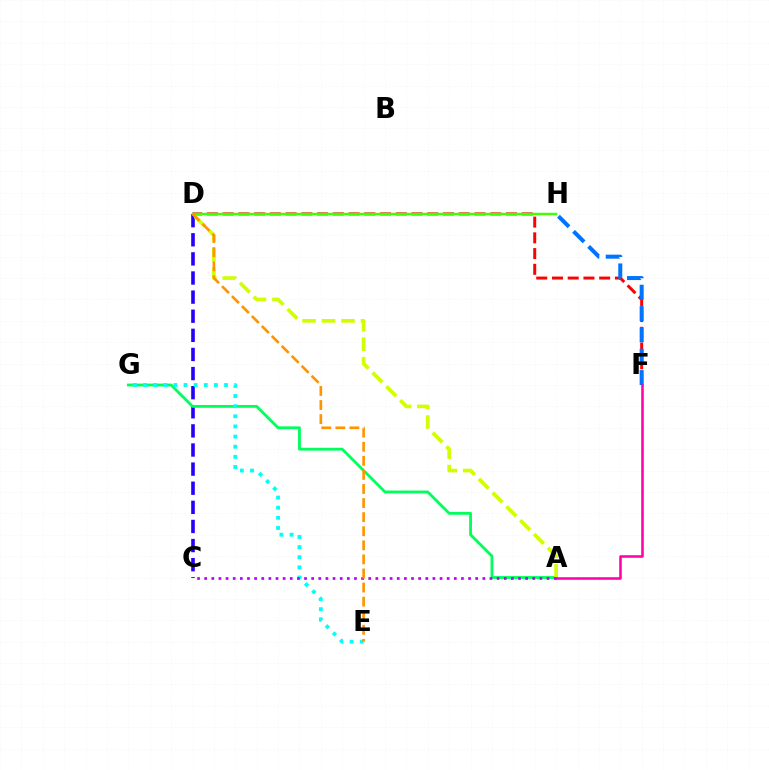{('C', 'D'): [{'color': '#2500ff', 'line_style': 'dashed', 'thickness': 2.6}], ('D', 'F'): [{'color': '#ff0000', 'line_style': 'dashed', 'thickness': 2.14}], ('A', 'G'): [{'color': '#00ff5c', 'line_style': 'solid', 'thickness': 2.03}], ('A', 'D'): [{'color': '#d1ff00', 'line_style': 'dashed', 'thickness': 2.65}], ('F', 'H'): [{'color': '#0074ff', 'line_style': 'dashed', 'thickness': 2.9}], ('A', 'F'): [{'color': '#ff00ac', 'line_style': 'solid', 'thickness': 1.84}], ('E', 'G'): [{'color': '#00fff6', 'line_style': 'dotted', 'thickness': 2.75}], ('D', 'H'): [{'color': '#3dff00', 'line_style': 'solid', 'thickness': 1.76}], ('A', 'C'): [{'color': '#b900ff', 'line_style': 'dotted', 'thickness': 1.94}], ('D', 'E'): [{'color': '#ff9400', 'line_style': 'dashed', 'thickness': 1.91}]}